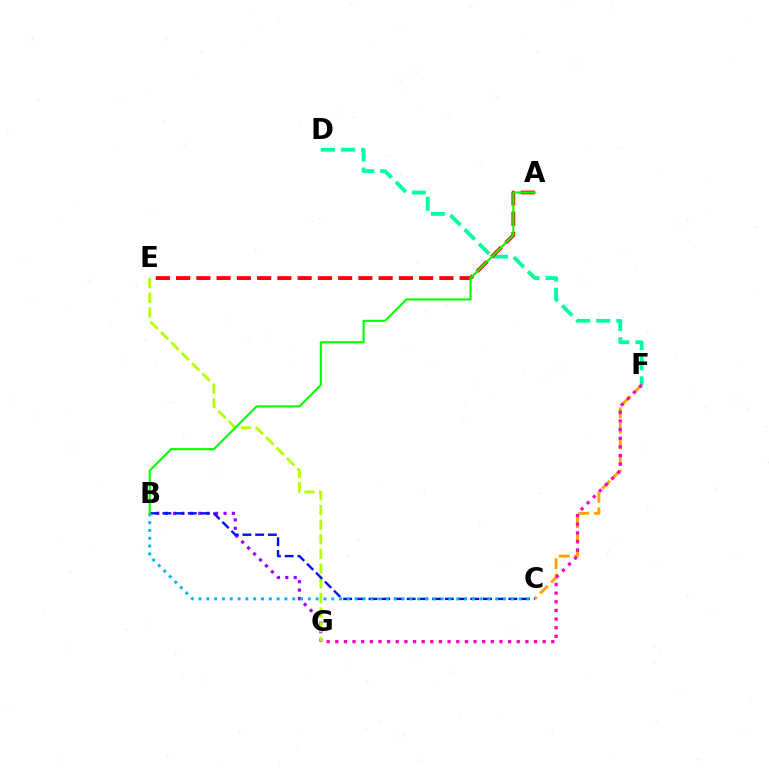{('D', 'F'): [{'color': '#00ff9d', 'line_style': 'dashed', 'thickness': 2.74}], ('A', 'E'): [{'color': '#ff0000', 'line_style': 'dashed', 'thickness': 2.75}], ('B', 'G'): [{'color': '#9b00ff', 'line_style': 'dotted', 'thickness': 2.28}], ('C', 'F'): [{'color': '#ffa500', 'line_style': 'dashed', 'thickness': 2.12}], ('E', 'G'): [{'color': '#b3ff00', 'line_style': 'dashed', 'thickness': 1.99}], ('F', 'G'): [{'color': '#ff00bd', 'line_style': 'dotted', 'thickness': 2.35}], ('B', 'C'): [{'color': '#0010ff', 'line_style': 'dashed', 'thickness': 1.73}, {'color': '#00b5ff', 'line_style': 'dotted', 'thickness': 2.12}], ('A', 'B'): [{'color': '#08ff00', 'line_style': 'solid', 'thickness': 1.53}]}